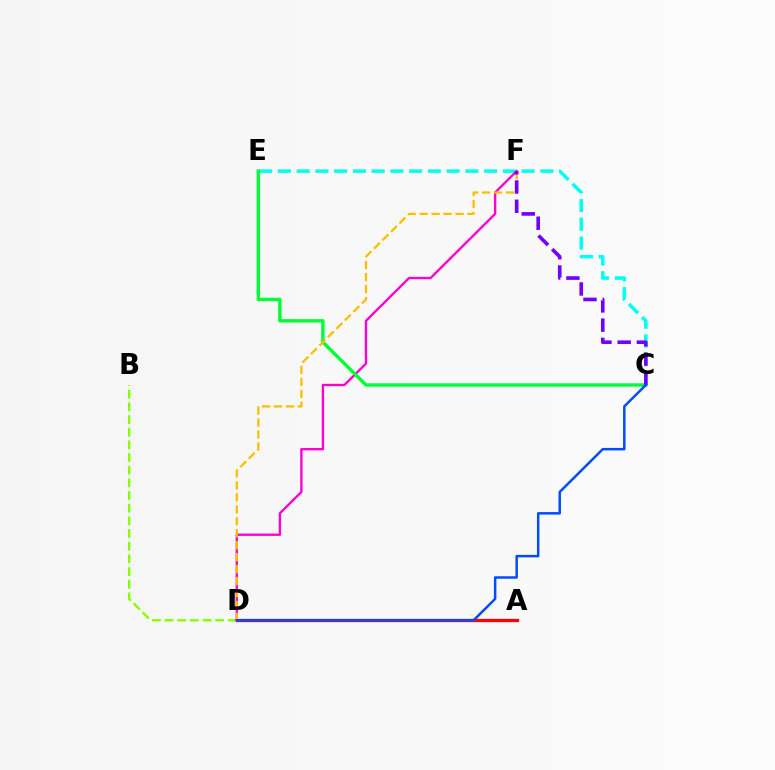{('A', 'D'): [{'color': '#ff0000', 'line_style': 'solid', 'thickness': 2.37}], ('C', 'E'): [{'color': '#00fff6', 'line_style': 'dashed', 'thickness': 2.55}, {'color': '#00ff39', 'line_style': 'solid', 'thickness': 2.45}], ('B', 'D'): [{'color': '#84ff00', 'line_style': 'dashed', 'thickness': 1.72}], ('D', 'F'): [{'color': '#ff00cf', 'line_style': 'solid', 'thickness': 1.69}, {'color': '#ffbd00', 'line_style': 'dashed', 'thickness': 1.63}], ('C', 'F'): [{'color': '#7200ff', 'line_style': 'dashed', 'thickness': 2.61}], ('C', 'D'): [{'color': '#004bff', 'line_style': 'solid', 'thickness': 1.79}]}